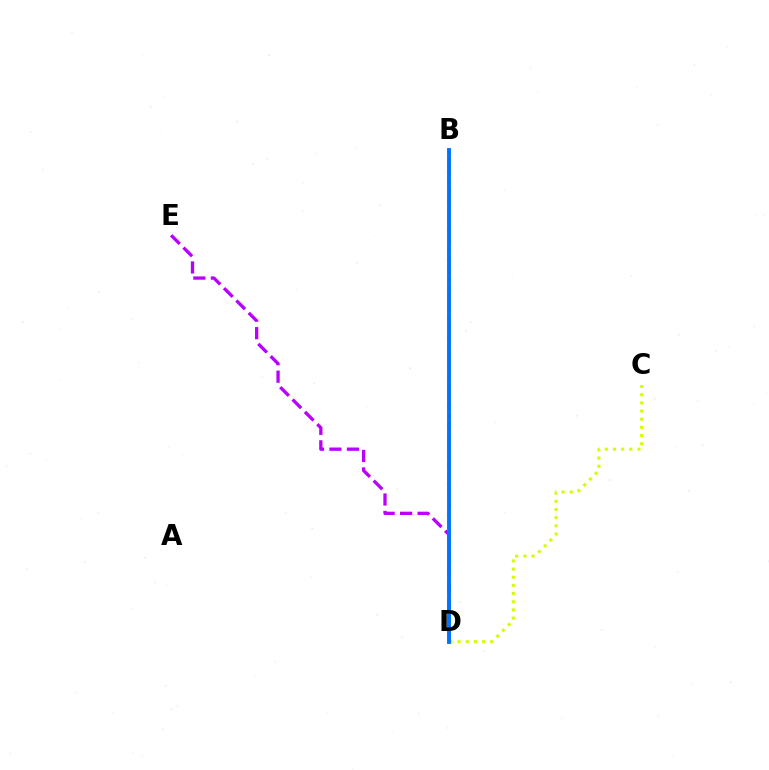{('C', 'D'): [{'color': '#d1ff00', 'line_style': 'dotted', 'thickness': 2.22}], ('B', 'D'): [{'color': '#ff0000', 'line_style': 'dotted', 'thickness': 2.05}, {'color': '#00ff5c', 'line_style': 'dotted', 'thickness': 2.65}, {'color': '#0074ff', 'line_style': 'solid', 'thickness': 2.78}], ('D', 'E'): [{'color': '#b900ff', 'line_style': 'dashed', 'thickness': 2.37}]}